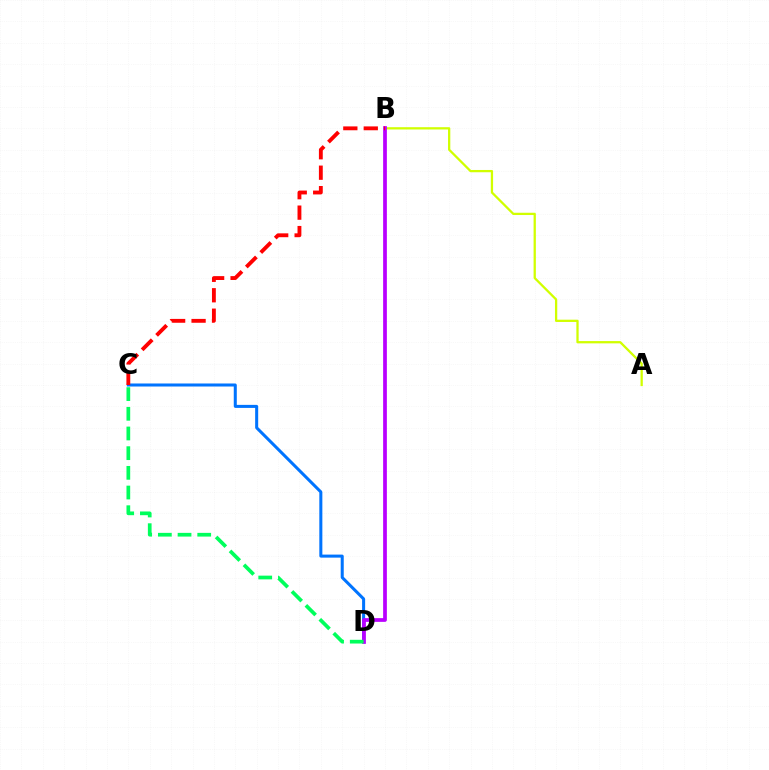{('C', 'D'): [{'color': '#0074ff', 'line_style': 'solid', 'thickness': 2.18}, {'color': '#00ff5c', 'line_style': 'dashed', 'thickness': 2.67}], ('A', 'B'): [{'color': '#d1ff00', 'line_style': 'solid', 'thickness': 1.64}], ('B', 'D'): [{'color': '#b900ff', 'line_style': 'solid', 'thickness': 2.69}], ('B', 'C'): [{'color': '#ff0000', 'line_style': 'dashed', 'thickness': 2.78}]}